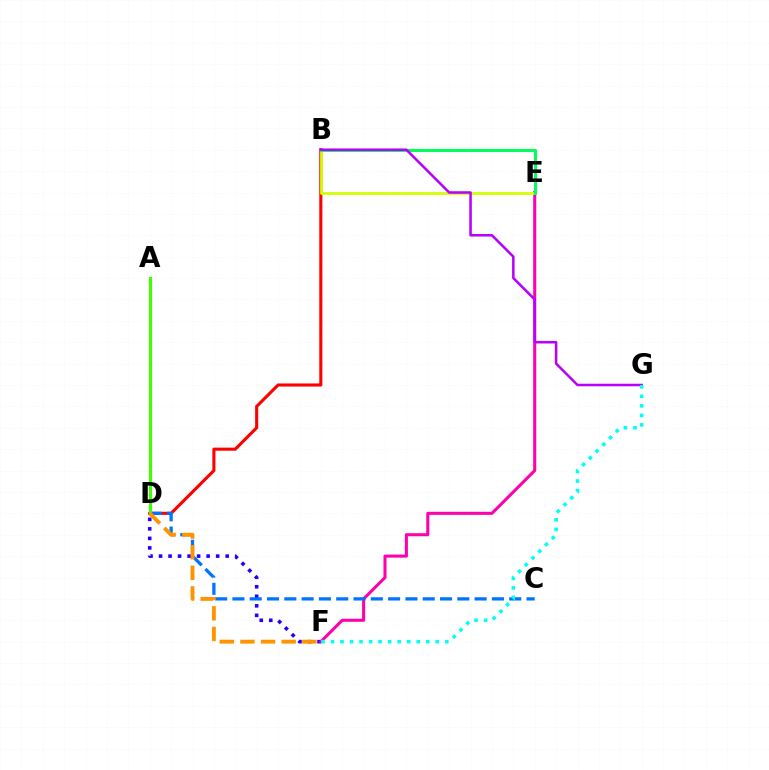{('B', 'D'): [{'color': '#ff0000', 'line_style': 'solid', 'thickness': 2.22}], ('D', 'F'): [{'color': '#2500ff', 'line_style': 'dotted', 'thickness': 2.59}, {'color': '#ff9400', 'line_style': 'dashed', 'thickness': 2.8}], ('E', 'F'): [{'color': '#ff00ac', 'line_style': 'solid', 'thickness': 2.2}], ('B', 'E'): [{'color': '#d1ff00', 'line_style': 'solid', 'thickness': 1.97}, {'color': '#00ff5c', 'line_style': 'solid', 'thickness': 2.19}], ('C', 'D'): [{'color': '#0074ff', 'line_style': 'dashed', 'thickness': 2.35}], ('A', 'D'): [{'color': '#3dff00', 'line_style': 'solid', 'thickness': 2.2}], ('B', 'G'): [{'color': '#b900ff', 'line_style': 'solid', 'thickness': 1.83}], ('F', 'G'): [{'color': '#00fff6', 'line_style': 'dotted', 'thickness': 2.59}]}